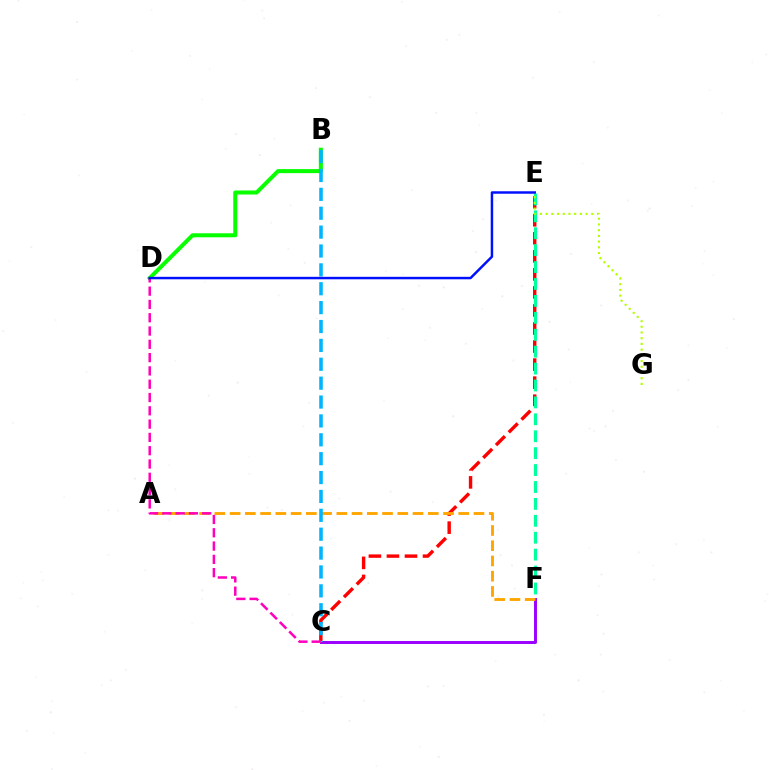{('C', 'E'): [{'color': '#ff0000', 'line_style': 'dashed', 'thickness': 2.45}], ('B', 'D'): [{'color': '#08ff00', 'line_style': 'solid', 'thickness': 2.9}], ('C', 'F'): [{'color': '#9b00ff', 'line_style': 'solid', 'thickness': 2.12}], ('A', 'F'): [{'color': '#ffa500', 'line_style': 'dashed', 'thickness': 2.07}], ('E', 'F'): [{'color': '#00ff9d', 'line_style': 'dashed', 'thickness': 2.3}], ('B', 'C'): [{'color': '#00b5ff', 'line_style': 'dashed', 'thickness': 2.56}], ('C', 'D'): [{'color': '#ff00bd', 'line_style': 'dashed', 'thickness': 1.81}], ('E', 'G'): [{'color': '#b3ff00', 'line_style': 'dotted', 'thickness': 1.55}], ('D', 'E'): [{'color': '#0010ff', 'line_style': 'solid', 'thickness': 1.78}]}